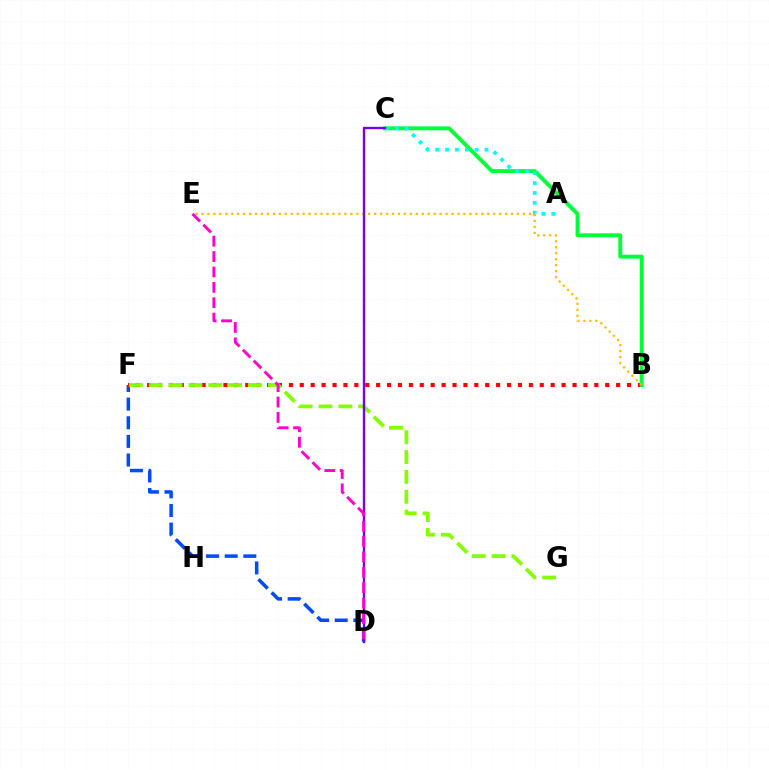{('D', 'F'): [{'color': '#004bff', 'line_style': 'dashed', 'thickness': 2.53}], ('B', 'F'): [{'color': '#ff0000', 'line_style': 'dotted', 'thickness': 2.96}], ('B', 'C'): [{'color': '#00ff39', 'line_style': 'solid', 'thickness': 2.8}], ('F', 'G'): [{'color': '#84ff00', 'line_style': 'dashed', 'thickness': 2.7}], ('A', 'C'): [{'color': '#00fff6', 'line_style': 'dotted', 'thickness': 2.68}], ('B', 'E'): [{'color': '#ffbd00', 'line_style': 'dotted', 'thickness': 1.62}], ('C', 'D'): [{'color': '#7200ff', 'line_style': 'solid', 'thickness': 1.71}], ('D', 'E'): [{'color': '#ff00cf', 'line_style': 'dashed', 'thickness': 2.09}]}